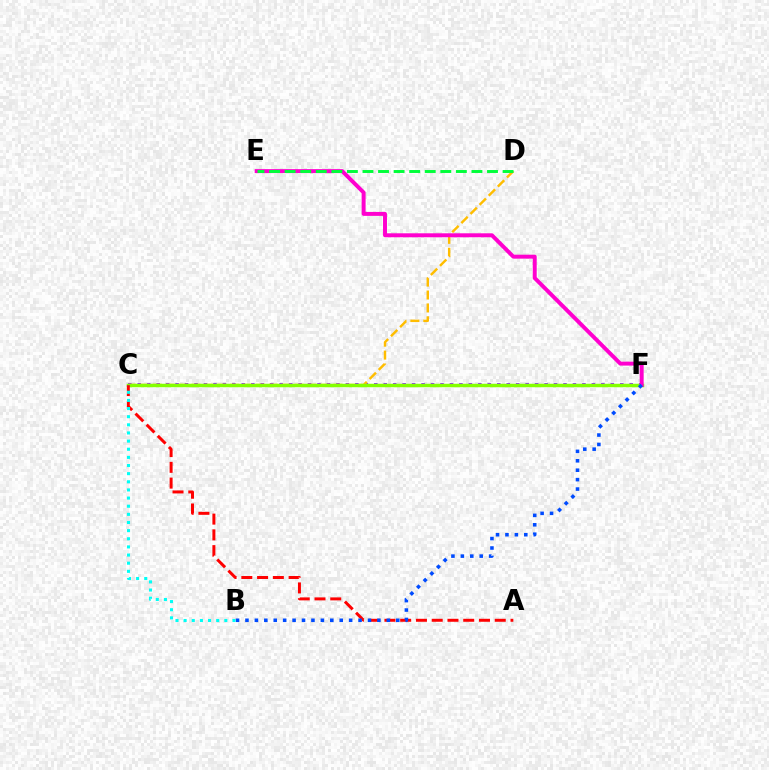{('C', 'F'): [{'color': '#7200ff', 'line_style': 'dotted', 'thickness': 2.57}, {'color': '#84ff00', 'line_style': 'solid', 'thickness': 2.5}], ('C', 'D'): [{'color': '#ffbd00', 'line_style': 'dashed', 'thickness': 1.75}], ('E', 'F'): [{'color': '#ff00cf', 'line_style': 'solid', 'thickness': 2.85}], ('D', 'E'): [{'color': '#00ff39', 'line_style': 'dashed', 'thickness': 2.11}], ('A', 'C'): [{'color': '#ff0000', 'line_style': 'dashed', 'thickness': 2.14}], ('B', 'F'): [{'color': '#004bff', 'line_style': 'dotted', 'thickness': 2.56}], ('B', 'C'): [{'color': '#00fff6', 'line_style': 'dotted', 'thickness': 2.21}]}